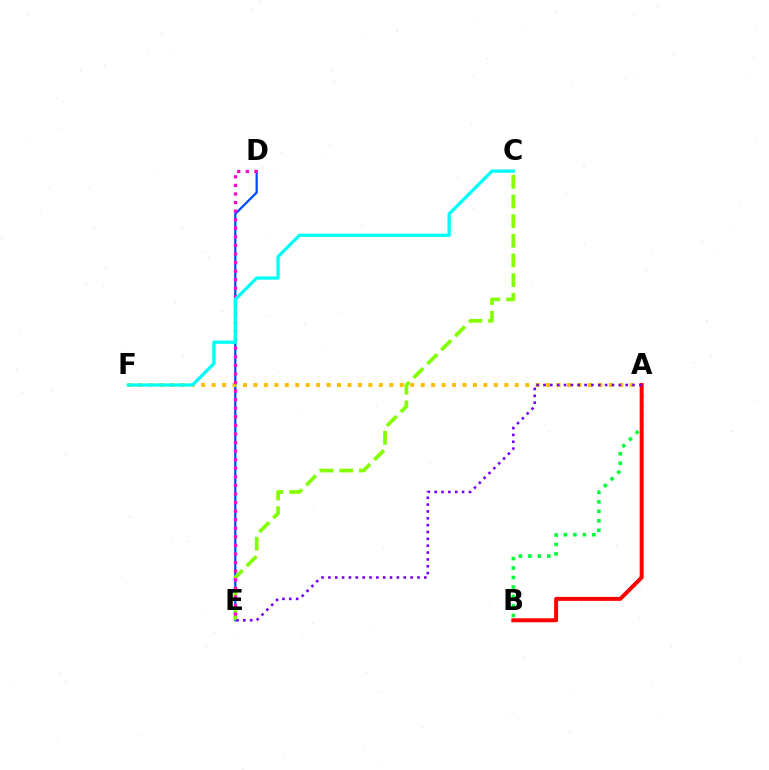{('D', 'E'): [{'color': '#004bff', 'line_style': 'solid', 'thickness': 1.63}, {'color': '#ff00cf', 'line_style': 'dotted', 'thickness': 2.33}], ('C', 'E'): [{'color': '#84ff00', 'line_style': 'dashed', 'thickness': 2.67}], ('A', 'F'): [{'color': '#ffbd00', 'line_style': 'dotted', 'thickness': 2.84}], ('A', 'B'): [{'color': '#00ff39', 'line_style': 'dotted', 'thickness': 2.58}, {'color': '#ff0000', 'line_style': 'solid', 'thickness': 2.85}], ('C', 'F'): [{'color': '#00fff6', 'line_style': 'solid', 'thickness': 2.37}], ('A', 'E'): [{'color': '#7200ff', 'line_style': 'dotted', 'thickness': 1.86}]}